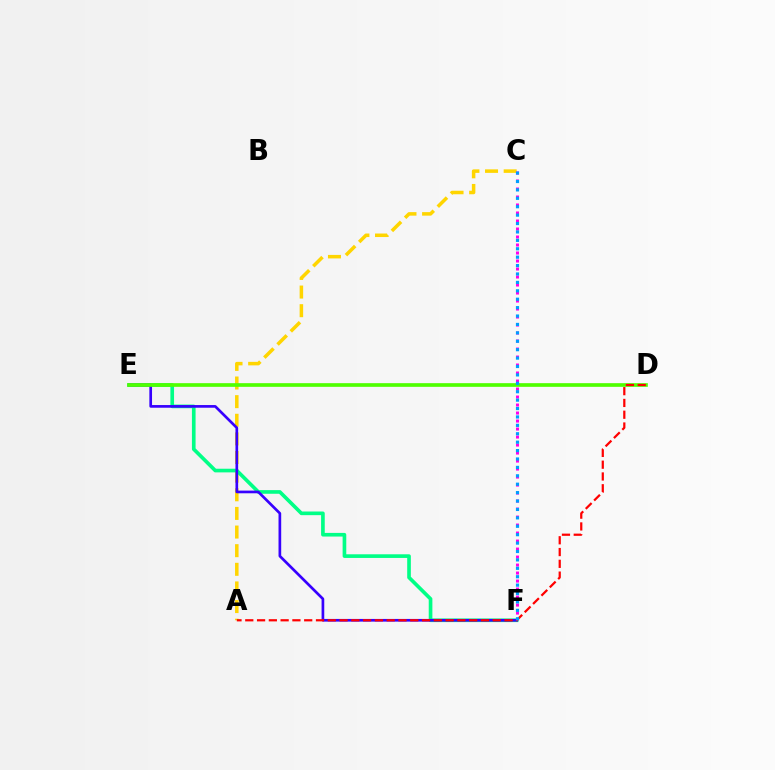{('A', 'C'): [{'color': '#ffd500', 'line_style': 'dashed', 'thickness': 2.53}], ('C', 'F'): [{'color': '#ff00ed', 'line_style': 'dotted', 'thickness': 2.17}, {'color': '#009eff', 'line_style': 'dotted', 'thickness': 2.28}], ('E', 'F'): [{'color': '#00ff86', 'line_style': 'solid', 'thickness': 2.63}, {'color': '#3700ff', 'line_style': 'solid', 'thickness': 1.93}], ('D', 'E'): [{'color': '#4fff00', 'line_style': 'solid', 'thickness': 2.64}], ('A', 'D'): [{'color': '#ff0000', 'line_style': 'dashed', 'thickness': 1.6}]}